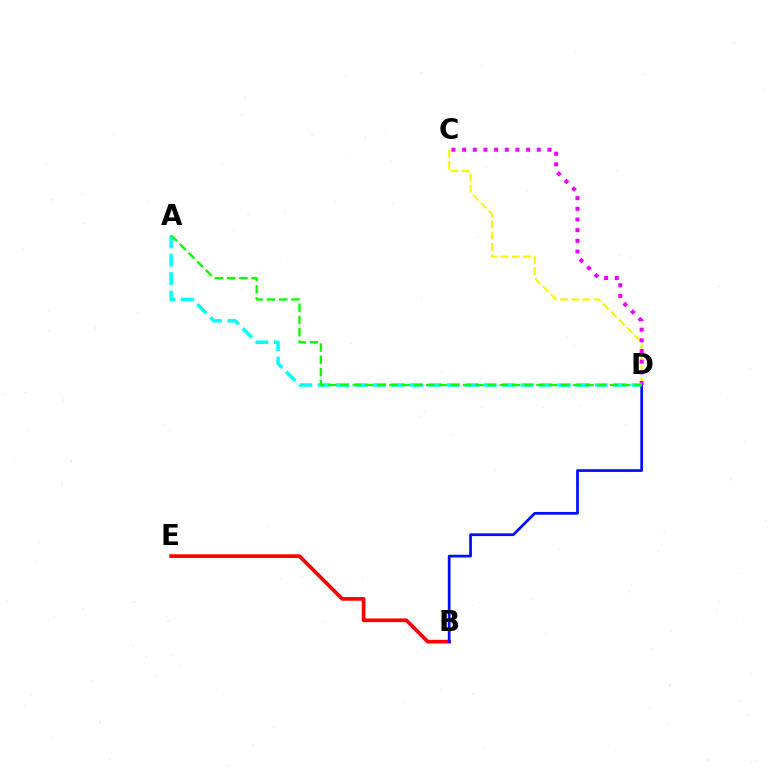{('C', 'D'): [{'color': '#fcf500', 'line_style': 'dashed', 'thickness': 1.52}, {'color': '#ee00ff', 'line_style': 'dotted', 'thickness': 2.9}], ('B', 'E'): [{'color': '#ff0000', 'line_style': 'solid', 'thickness': 2.65}], ('B', 'D'): [{'color': '#0010ff', 'line_style': 'solid', 'thickness': 1.97}], ('A', 'D'): [{'color': '#00fff6', 'line_style': 'dashed', 'thickness': 2.51}, {'color': '#08ff00', 'line_style': 'dashed', 'thickness': 1.66}]}